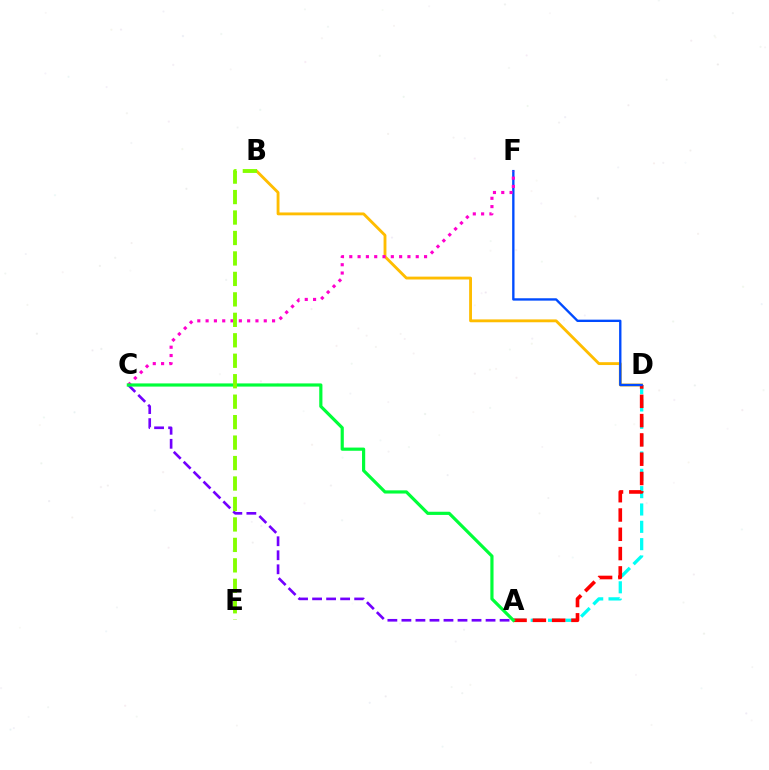{('B', 'D'): [{'color': '#ffbd00', 'line_style': 'solid', 'thickness': 2.06}], ('A', 'D'): [{'color': '#00fff6', 'line_style': 'dashed', 'thickness': 2.35}, {'color': '#ff0000', 'line_style': 'dashed', 'thickness': 2.62}], ('D', 'F'): [{'color': '#004bff', 'line_style': 'solid', 'thickness': 1.7}], ('C', 'F'): [{'color': '#ff00cf', 'line_style': 'dotted', 'thickness': 2.26}], ('A', 'C'): [{'color': '#7200ff', 'line_style': 'dashed', 'thickness': 1.91}, {'color': '#00ff39', 'line_style': 'solid', 'thickness': 2.29}], ('B', 'E'): [{'color': '#84ff00', 'line_style': 'dashed', 'thickness': 2.78}]}